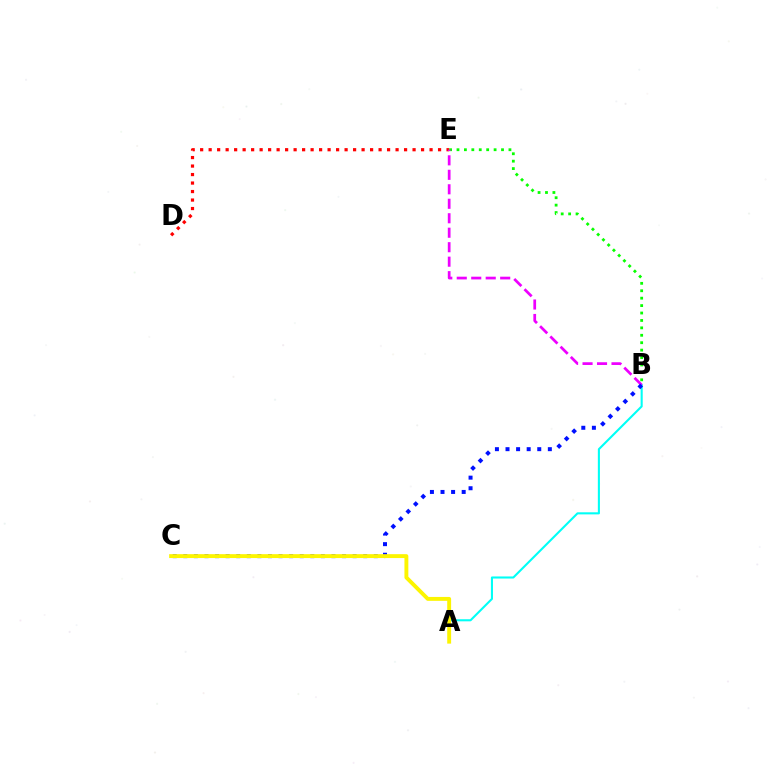{('D', 'E'): [{'color': '#ff0000', 'line_style': 'dotted', 'thickness': 2.31}], ('B', 'E'): [{'color': '#08ff00', 'line_style': 'dotted', 'thickness': 2.02}, {'color': '#ee00ff', 'line_style': 'dashed', 'thickness': 1.97}], ('A', 'B'): [{'color': '#00fff6', 'line_style': 'solid', 'thickness': 1.51}], ('B', 'C'): [{'color': '#0010ff', 'line_style': 'dotted', 'thickness': 2.88}], ('A', 'C'): [{'color': '#fcf500', 'line_style': 'solid', 'thickness': 2.8}]}